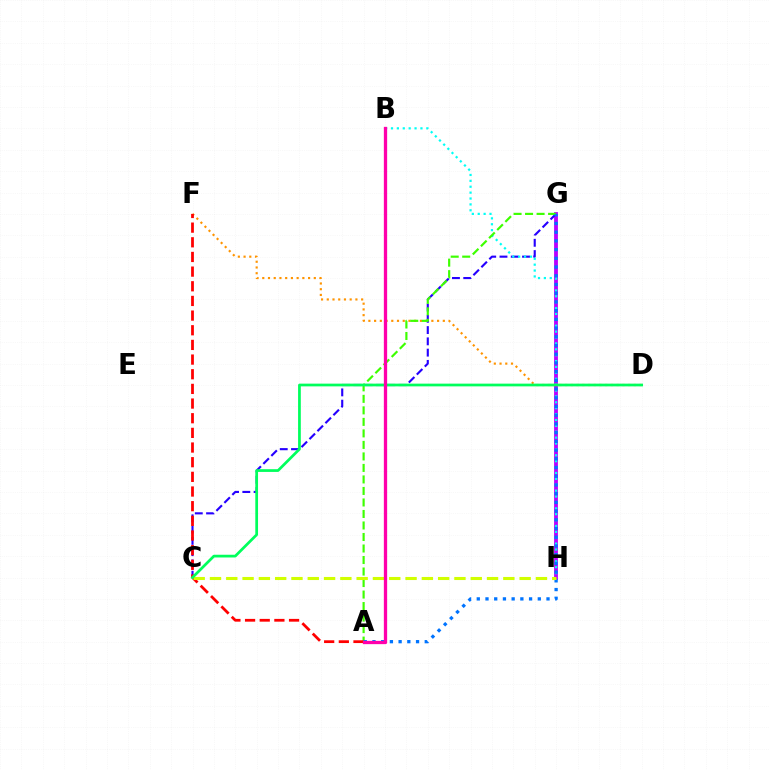{('D', 'F'): [{'color': '#ff9400', 'line_style': 'dotted', 'thickness': 1.56}], ('G', 'H'): [{'color': '#b900ff', 'line_style': 'solid', 'thickness': 2.75}], ('C', 'G'): [{'color': '#2500ff', 'line_style': 'dashed', 'thickness': 1.53}], ('B', 'H'): [{'color': '#00fff6', 'line_style': 'dotted', 'thickness': 1.6}], ('A', 'G'): [{'color': '#3dff00', 'line_style': 'dashed', 'thickness': 1.56}, {'color': '#0074ff', 'line_style': 'dotted', 'thickness': 2.37}], ('A', 'F'): [{'color': '#ff0000', 'line_style': 'dashed', 'thickness': 1.99}], ('C', 'H'): [{'color': '#d1ff00', 'line_style': 'dashed', 'thickness': 2.21}], ('C', 'D'): [{'color': '#00ff5c', 'line_style': 'solid', 'thickness': 1.97}], ('A', 'B'): [{'color': '#ff00ac', 'line_style': 'solid', 'thickness': 2.37}]}